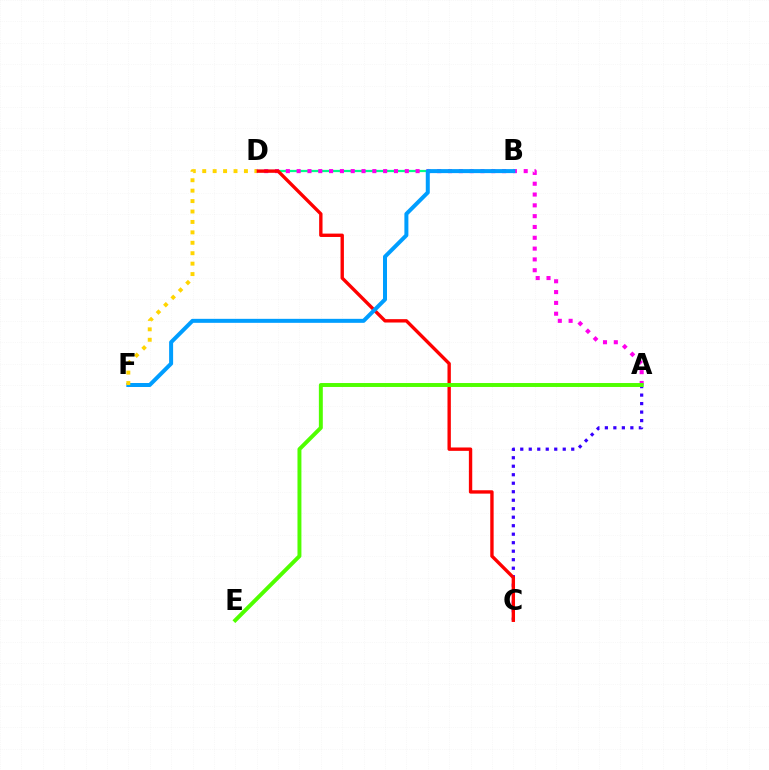{('A', 'C'): [{'color': '#3700ff', 'line_style': 'dotted', 'thickness': 2.31}], ('B', 'D'): [{'color': '#00ff86', 'line_style': 'solid', 'thickness': 1.61}], ('A', 'D'): [{'color': '#ff00ed', 'line_style': 'dotted', 'thickness': 2.94}], ('C', 'D'): [{'color': '#ff0000', 'line_style': 'solid', 'thickness': 2.43}], ('B', 'F'): [{'color': '#009eff', 'line_style': 'solid', 'thickness': 2.88}], ('A', 'E'): [{'color': '#4fff00', 'line_style': 'solid', 'thickness': 2.84}], ('D', 'F'): [{'color': '#ffd500', 'line_style': 'dotted', 'thickness': 2.83}]}